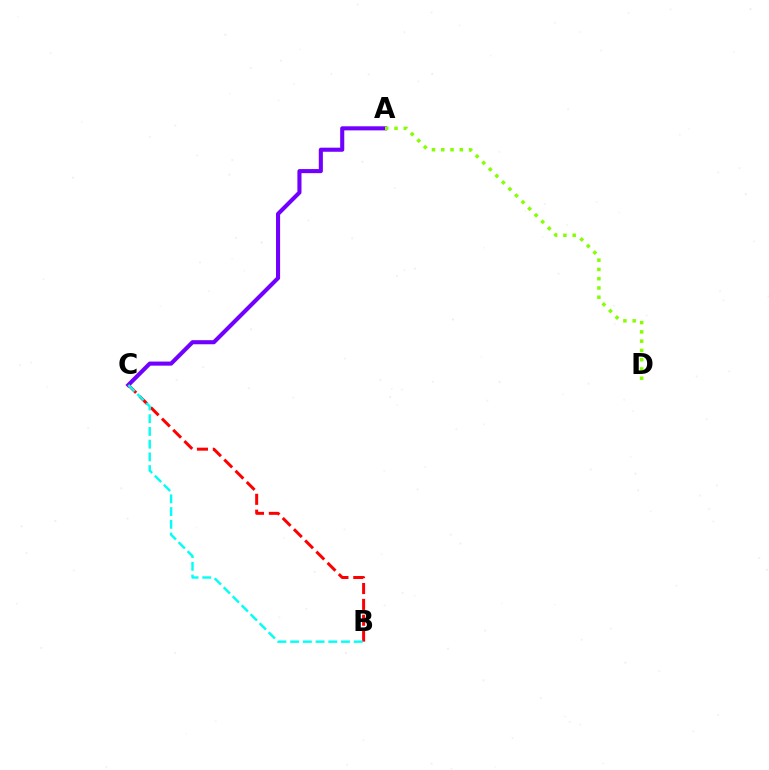{('A', 'C'): [{'color': '#7200ff', 'line_style': 'solid', 'thickness': 2.94}], ('B', 'C'): [{'color': '#ff0000', 'line_style': 'dashed', 'thickness': 2.15}, {'color': '#00fff6', 'line_style': 'dashed', 'thickness': 1.73}], ('A', 'D'): [{'color': '#84ff00', 'line_style': 'dotted', 'thickness': 2.52}]}